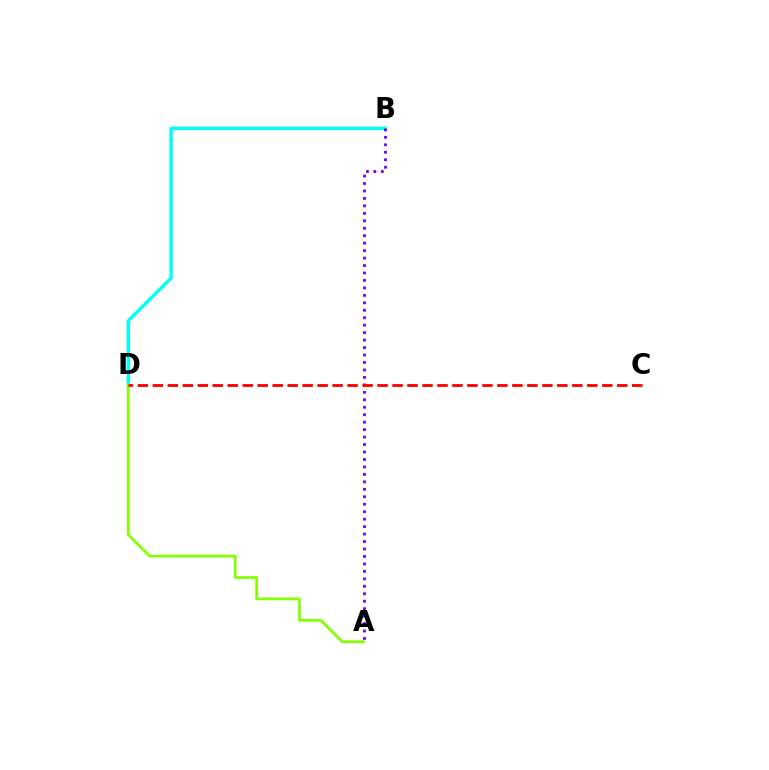{('B', 'D'): [{'color': '#00fff6', 'line_style': 'solid', 'thickness': 2.45}], ('A', 'B'): [{'color': '#7200ff', 'line_style': 'dotted', 'thickness': 2.03}], ('A', 'D'): [{'color': '#84ff00', 'line_style': 'solid', 'thickness': 1.99}], ('C', 'D'): [{'color': '#ff0000', 'line_style': 'dashed', 'thickness': 2.04}]}